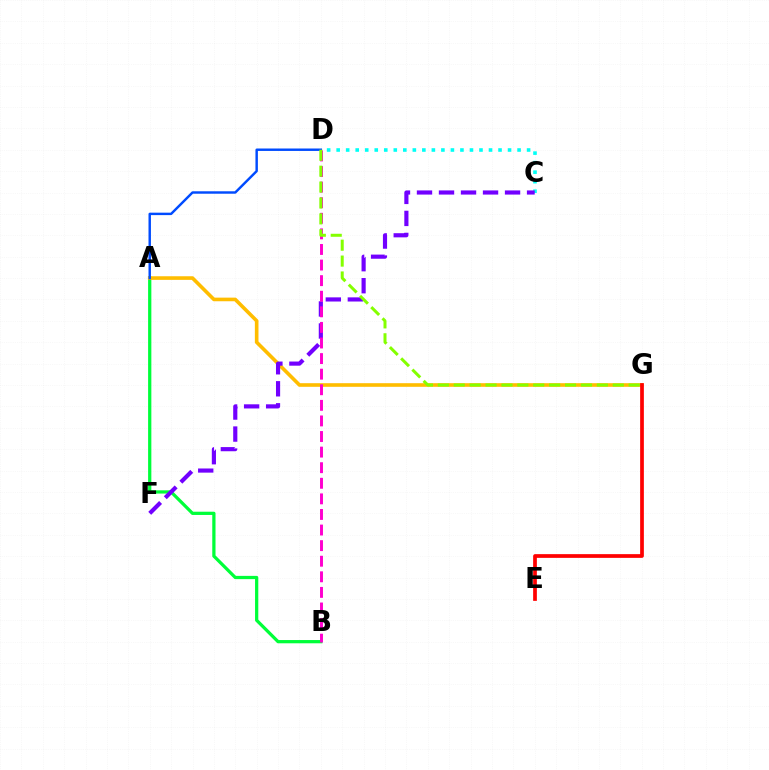{('A', 'B'): [{'color': '#00ff39', 'line_style': 'solid', 'thickness': 2.34}], ('A', 'G'): [{'color': '#ffbd00', 'line_style': 'solid', 'thickness': 2.61}], ('C', 'D'): [{'color': '#00fff6', 'line_style': 'dotted', 'thickness': 2.59}], ('A', 'D'): [{'color': '#004bff', 'line_style': 'solid', 'thickness': 1.76}], ('C', 'F'): [{'color': '#7200ff', 'line_style': 'dashed', 'thickness': 2.99}], ('E', 'G'): [{'color': '#ff0000', 'line_style': 'solid', 'thickness': 2.68}], ('B', 'D'): [{'color': '#ff00cf', 'line_style': 'dashed', 'thickness': 2.12}], ('D', 'G'): [{'color': '#84ff00', 'line_style': 'dashed', 'thickness': 2.16}]}